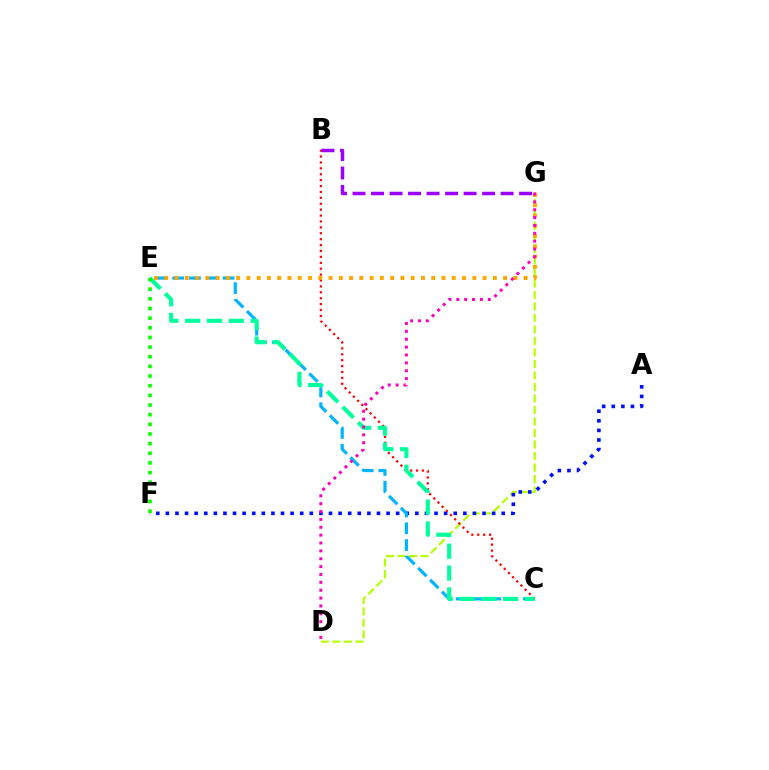{('D', 'G'): [{'color': '#b3ff00', 'line_style': 'dashed', 'thickness': 1.56}, {'color': '#ff00bd', 'line_style': 'dotted', 'thickness': 2.14}], ('A', 'F'): [{'color': '#0010ff', 'line_style': 'dotted', 'thickness': 2.61}], ('C', 'E'): [{'color': '#00b5ff', 'line_style': 'dashed', 'thickness': 2.28}, {'color': '#00ff9d', 'line_style': 'dashed', 'thickness': 2.97}], ('B', 'C'): [{'color': '#ff0000', 'line_style': 'dotted', 'thickness': 1.6}], ('E', 'G'): [{'color': '#ffa500', 'line_style': 'dotted', 'thickness': 2.79}], ('B', 'G'): [{'color': '#9b00ff', 'line_style': 'dashed', 'thickness': 2.51}], ('E', 'F'): [{'color': '#08ff00', 'line_style': 'dotted', 'thickness': 2.62}]}